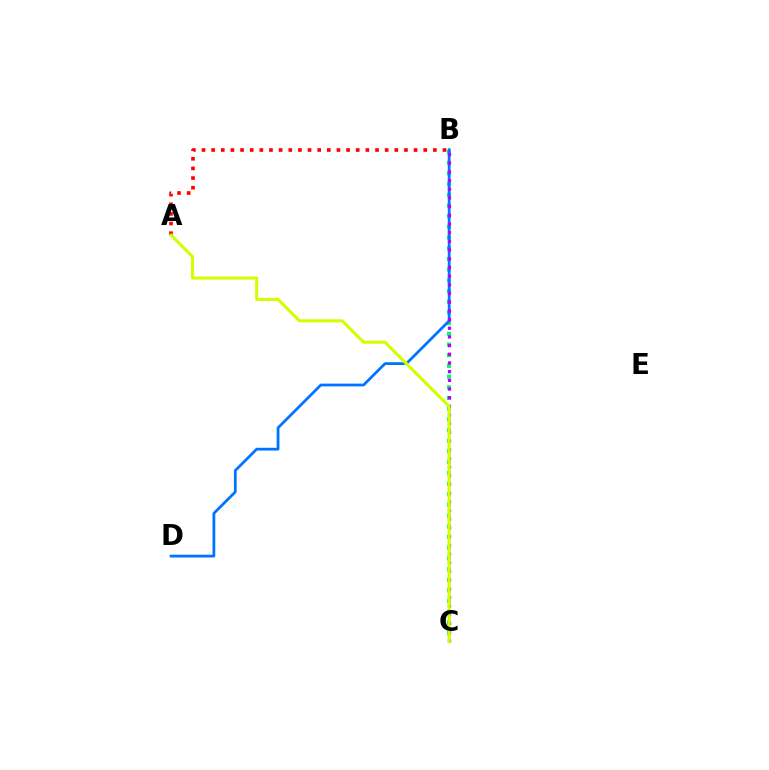{('B', 'C'): [{'color': '#00ff5c', 'line_style': 'dotted', 'thickness': 2.91}, {'color': '#b900ff', 'line_style': 'dotted', 'thickness': 2.36}], ('B', 'D'): [{'color': '#0074ff', 'line_style': 'solid', 'thickness': 1.99}], ('A', 'B'): [{'color': '#ff0000', 'line_style': 'dotted', 'thickness': 2.62}], ('A', 'C'): [{'color': '#d1ff00', 'line_style': 'solid', 'thickness': 2.2}]}